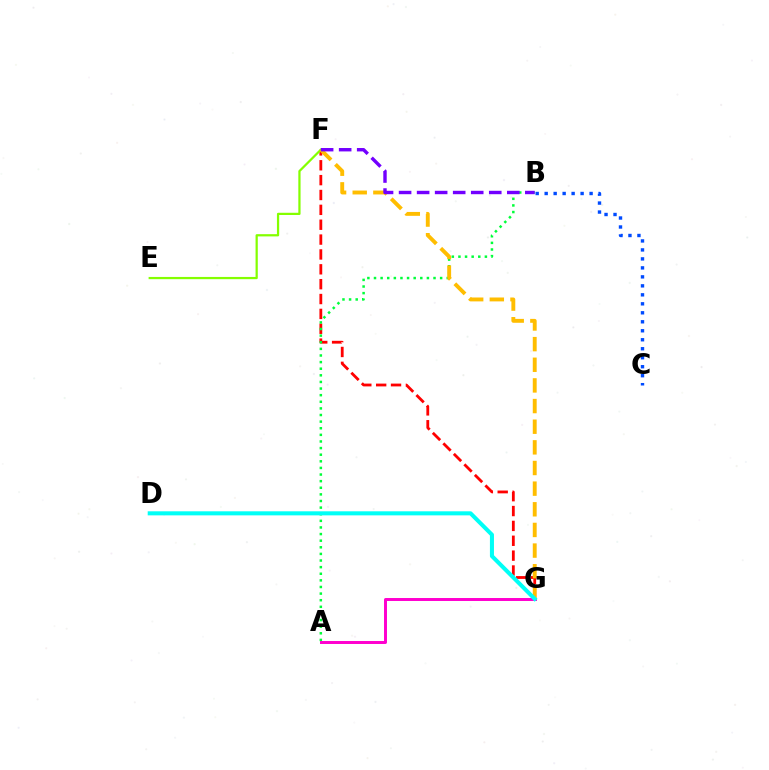{('F', 'G'): [{'color': '#ff0000', 'line_style': 'dashed', 'thickness': 2.02}, {'color': '#ffbd00', 'line_style': 'dashed', 'thickness': 2.8}], ('E', 'F'): [{'color': '#84ff00', 'line_style': 'solid', 'thickness': 1.61}], ('B', 'C'): [{'color': '#004bff', 'line_style': 'dotted', 'thickness': 2.44}], ('A', 'B'): [{'color': '#00ff39', 'line_style': 'dotted', 'thickness': 1.8}], ('A', 'G'): [{'color': '#ff00cf', 'line_style': 'solid', 'thickness': 2.14}], ('B', 'F'): [{'color': '#7200ff', 'line_style': 'dashed', 'thickness': 2.45}], ('D', 'G'): [{'color': '#00fff6', 'line_style': 'solid', 'thickness': 2.92}]}